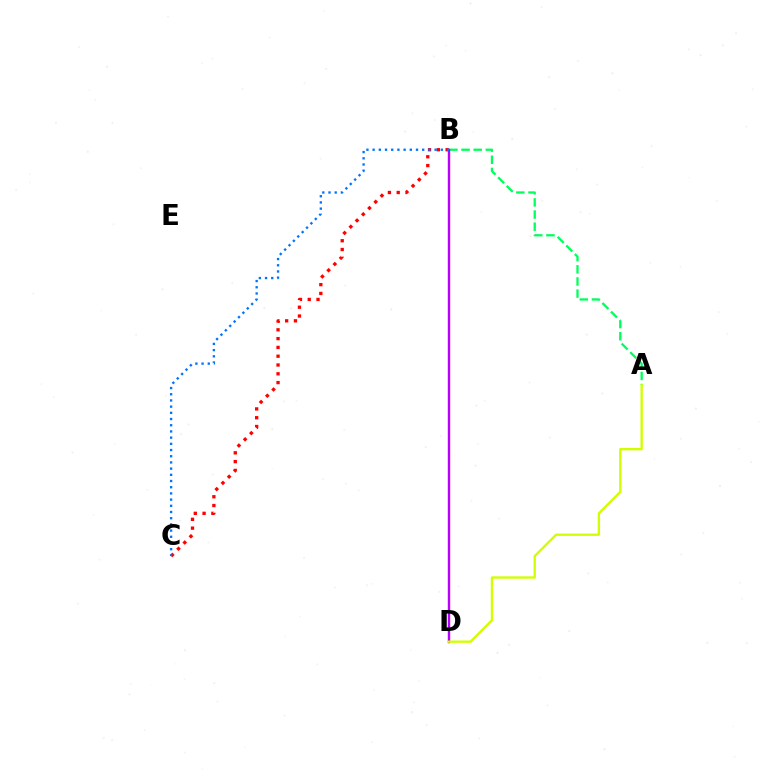{('A', 'B'): [{'color': '#00ff5c', 'line_style': 'dashed', 'thickness': 1.65}], ('B', 'C'): [{'color': '#ff0000', 'line_style': 'dotted', 'thickness': 2.39}, {'color': '#0074ff', 'line_style': 'dotted', 'thickness': 1.68}], ('B', 'D'): [{'color': '#b900ff', 'line_style': 'solid', 'thickness': 1.74}], ('A', 'D'): [{'color': '#d1ff00', 'line_style': 'solid', 'thickness': 1.7}]}